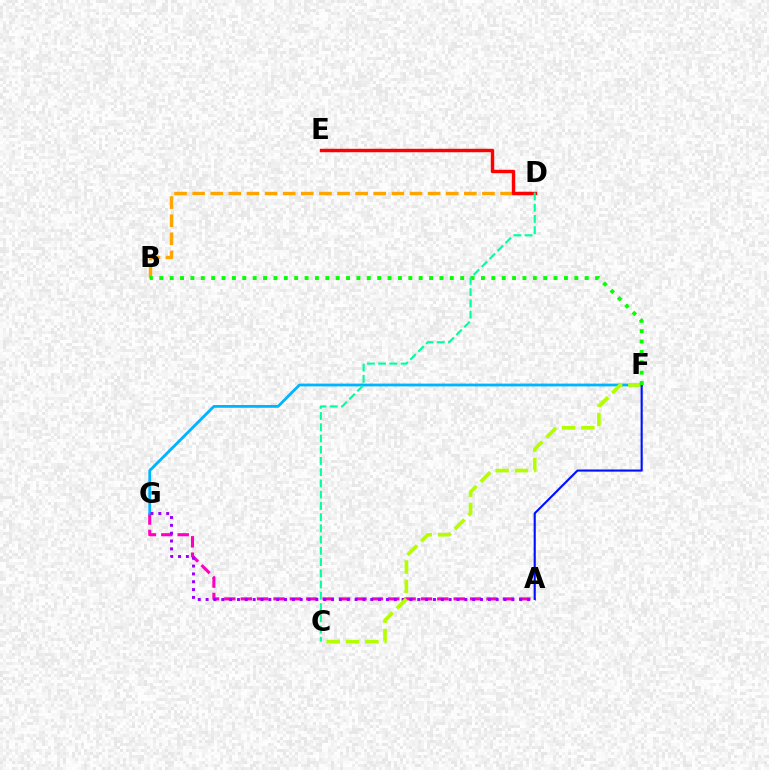{('A', 'G'): [{'color': '#ff00bd', 'line_style': 'dashed', 'thickness': 2.23}, {'color': '#9b00ff', 'line_style': 'dotted', 'thickness': 2.13}], ('F', 'G'): [{'color': '#00b5ff', 'line_style': 'solid', 'thickness': 2.02}], ('C', 'F'): [{'color': '#b3ff00', 'line_style': 'dashed', 'thickness': 2.63}], ('B', 'D'): [{'color': '#ffa500', 'line_style': 'dashed', 'thickness': 2.46}], ('A', 'F'): [{'color': '#0010ff', 'line_style': 'solid', 'thickness': 1.53}], ('B', 'F'): [{'color': '#08ff00', 'line_style': 'dotted', 'thickness': 2.82}], ('D', 'E'): [{'color': '#ff0000', 'line_style': 'solid', 'thickness': 2.47}], ('C', 'D'): [{'color': '#00ff9d', 'line_style': 'dashed', 'thickness': 1.53}]}